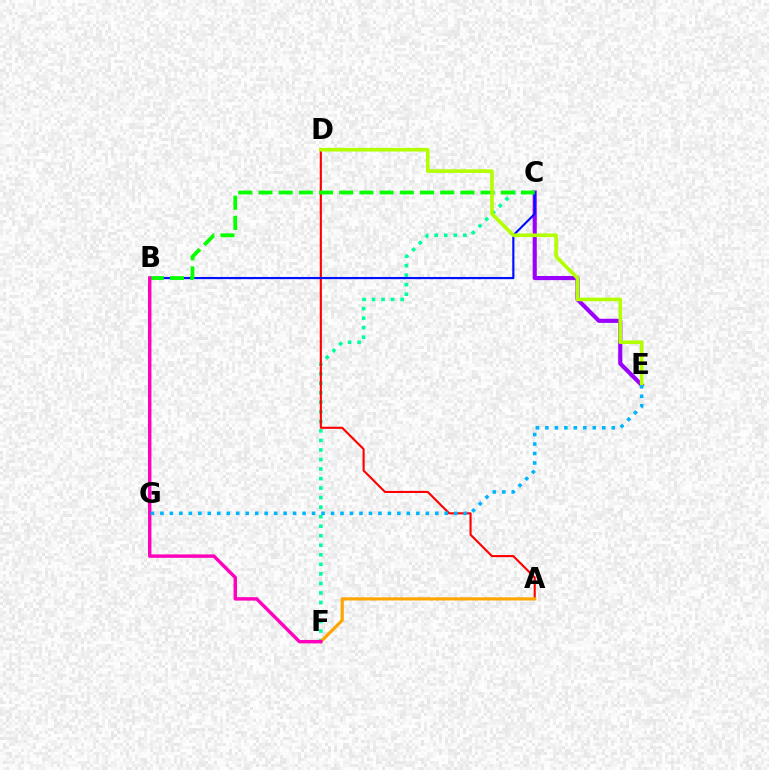{('C', 'E'): [{'color': '#9b00ff', 'line_style': 'solid', 'thickness': 2.97}], ('C', 'F'): [{'color': '#00ff9d', 'line_style': 'dotted', 'thickness': 2.59}], ('A', 'D'): [{'color': '#ff0000', 'line_style': 'solid', 'thickness': 1.52}], ('A', 'F'): [{'color': '#ffa500', 'line_style': 'solid', 'thickness': 2.28}], ('B', 'C'): [{'color': '#0010ff', 'line_style': 'solid', 'thickness': 1.56}, {'color': '#08ff00', 'line_style': 'dashed', 'thickness': 2.74}], ('D', 'E'): [{'color': '#b3ff00', 'line_style': 'solid', 'thickness': 2.61}], ('B', 'F'): [{'color': '#ff00bd', 'line_style': 'solid', 'thickness': 2.47}], ('E', 'G'): [{'color': '#00b5ff', 'line_style': 'dotted', 'thickness': 2.58}]}